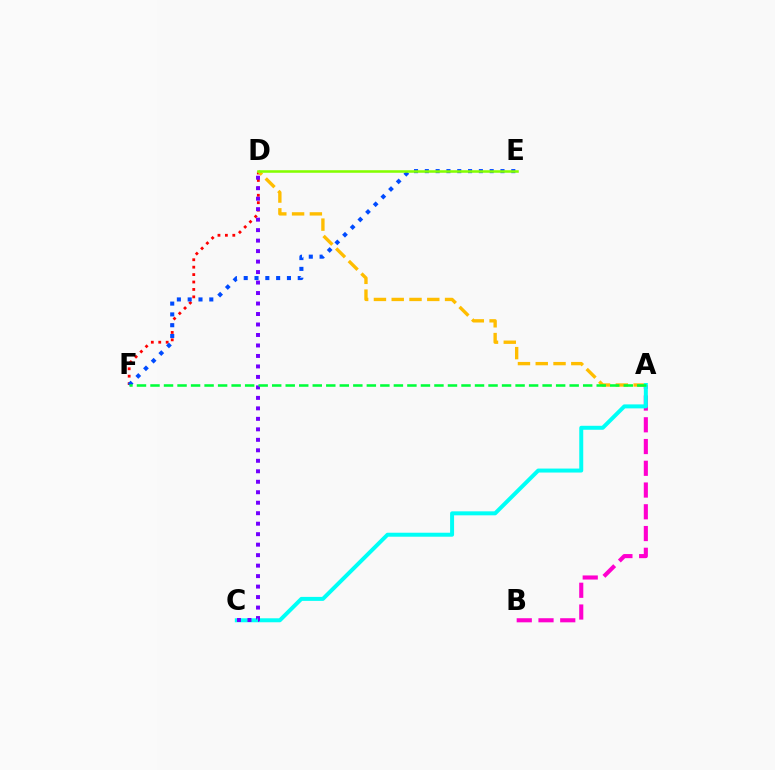{('D', 'F'): [{'color': '#ff0000', 'line_style': 'dotted', 'thickness': 2.02}], ('A', 'D'): [{'color': '#ffbd00', 'line_style': 'dashed', 'thickness': 2.42}], ('A', 'B'): [{'color': '#ff00cf', 'line_style': 'dashed', 'thickness': 2.95}], ('E', 'F'): [{'color': '#004bff', 'line_style': 'dotted', 'thickness': 2.94}], ('A', 'C'): [{'color': '#00fff6', 'line_style': 'solid', 'thickness': 2.87}], ('C', 'D'): [{'color': '#7200ff', 'line_style': 'dotted', 'thickness': 2.85}], ('A', 'F'): [{'color': '#00ff39', 'line_style': 'dashed', 'thickness': 1.84}], ('D', 'E'): [{'color': '#84ff00', 'line_style': 'solid', 'thickness': 1.83}]}